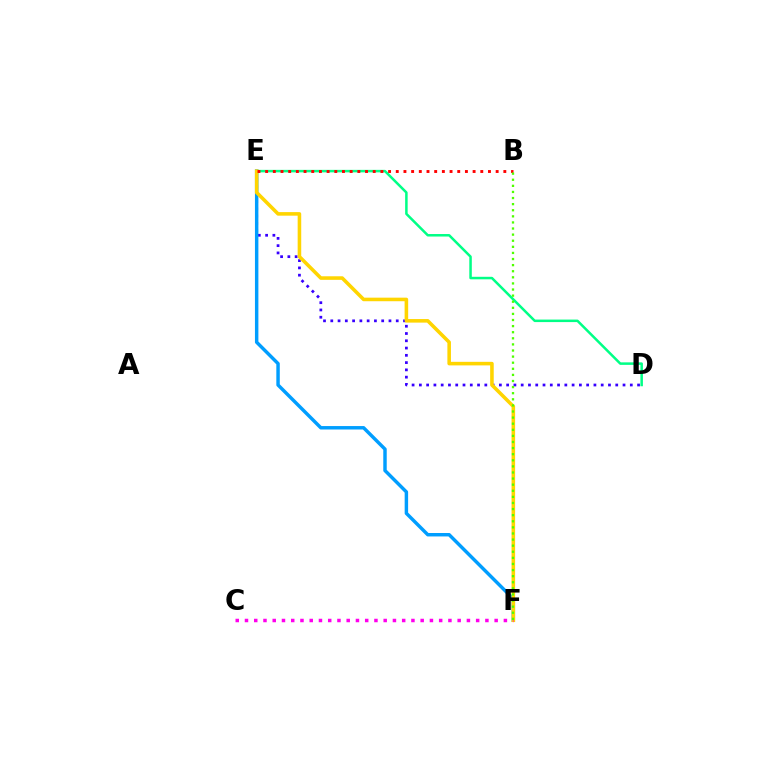{('D', 'E'): [{'color': '#3700ff', 'line_style': 'dotted', 'thickness': 1.98}, {'color': '#00ff86', 'line_style': 'solid', 'thickness': 1.81}], ('E', 'F'): [{'color': '#009eff', 'line_style': 'solid', 'thickness': 2.48}, {'color': '#ffd500', 'line_style': 'solid', 'thickness': 2.57}], ('B', 'E'): [{'color': '#ff0000', 'line_style': 'dotted', 'thickness': 2.09}], ('C', 'F'): [{'color': '#ff00ed', 'line_style': 'dotted', 'thickness': 2.51}], ('B', 'F'): [{'color': '#4fff00', 'line_style': 'dotted', 'thickness': 1.66}]}